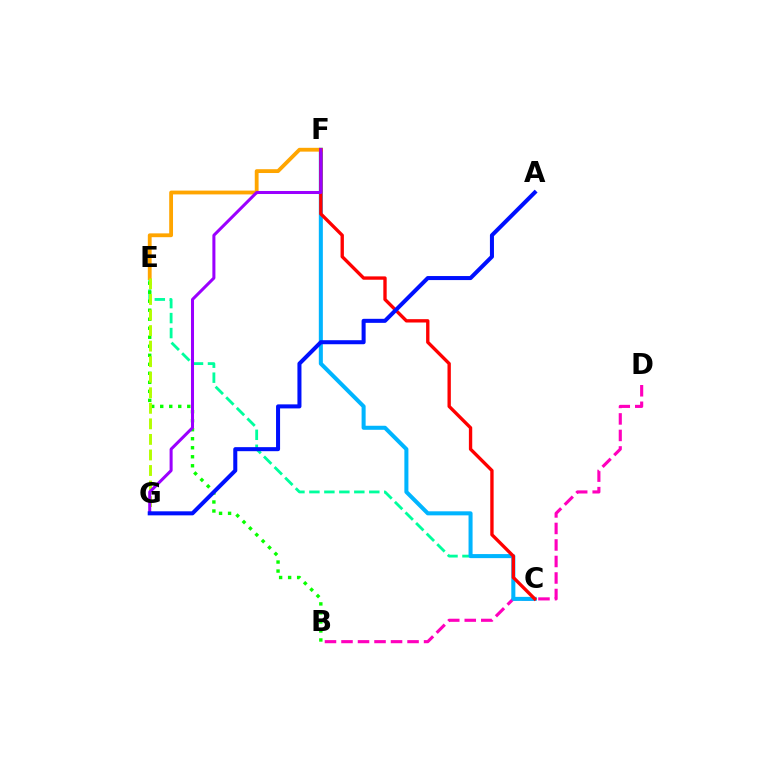{('C', 'E'): [{'color': '#00ff9d', 'line_style': 'dashed', 'thickness': 2.03}], ('B', 'D'): [{'color': '#ff00bd', 'line_style': 'dashed', 'thickness': 2.24}], ('C', 'F'): [{'color': '#00b5ff', 'line_style': 'solid', 'thickness': 2.91}, {'color': '#ff0000', 'line_style': 'solid', 'thickness': 2.41}], ('E', 'F'): [{'color': '#ffa500', 'line_style': 'solid', 'thickness': 2.75}], ('B', 'E'): [{'color': '#08ff00', 'line_style': 'dotted', 'thickness': 2.45}], ('E', 'G'): [{'color': '#b3ff00', 'line_style': 'dashed', 'thickness': 2.11}], ('F', 'G'): [{'color': '#9b00ff', 'line_style': 'solid', 'thickness': 2.18}], ('A', 'G'): [{'color': '#0010ff', 'line_style': 'solid', 'thickness': 2.9}]}